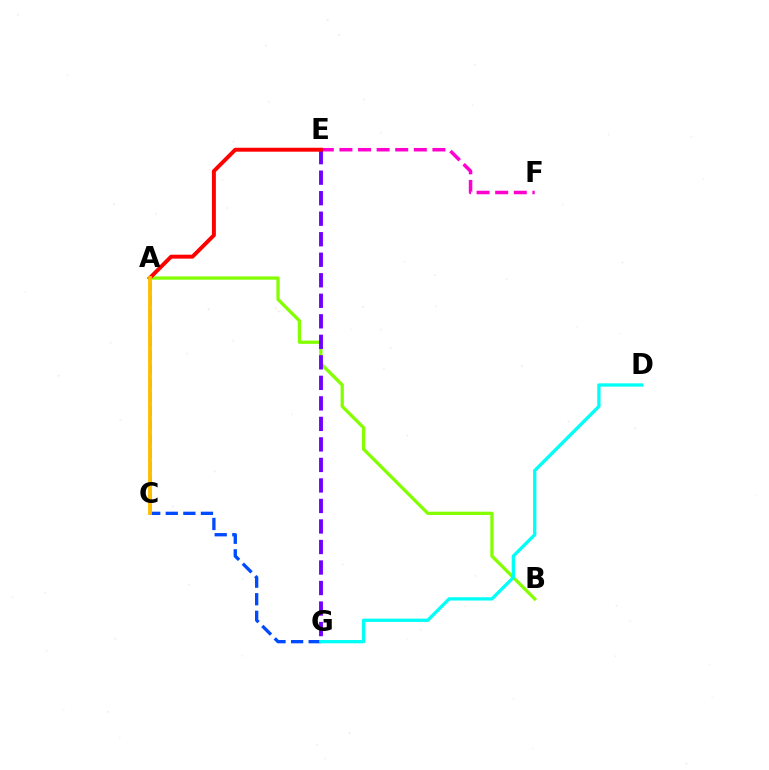{('A', 'B'): [{'color': '#84ff00', 'line_style': 'solid', 'thickness': 2.36}], ('A', 'C'): [{'color': '#00ff39', 'line_style': 'dashed', 'thickness': 1.89}, {'color': '#ffbd00', 'line_style': 'solid', 'thickness': 2.74}], ('C', 'G'): [{'color': '#004bff', 'line_style': 'dashed', 'thickness': 2.39}], ('E', 'F'): [{'color': '#ff00cf', 'line_style': 'dashed', 'thickness': 2.53}], ('E', 'G'): [{'color': '#7200ff', 'line_style': 'dashed', 'thickness': 2.79}], ('A', 'E'): [{'color': '#ff0000', 'line_style': 'solid', 'thickness': 2.83}], ('D', 'G'): [{'color': '#00fff6', 'line_style': 'solid', 'thickness': 2.38}]}